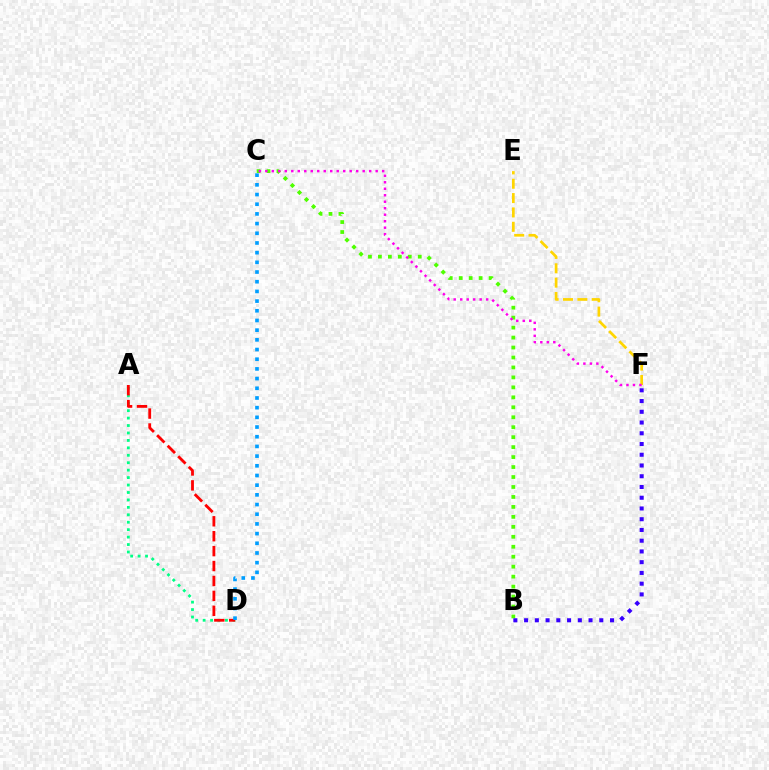{('B', 'C'): [{'color': '#4fff00', 'line_style': 'dotted', 'thickness': 2.71}], ('E', 'F'): [{'color': '#ffd500', 'line_style': 'dashed', 'thickness': 1.95}], ('B', 'F'): [{'color': '#3700ff', 'line_style': 'dotted', 'thickness': 2.92}], ('A', 'D'): [{'color': '#00ff86', 'line_style': 'dotted', 'thickness': 2.02}, {'color': '#ff0000', 'line_style': 'dashed', 'thickness': 2.03}], ('C', 'F'): [{'color': '#ff00ed', 'line_style': 'dotted', 'thickness': 1.76}], ('C', 'D'): [{'color': '#009eff', 'line_style': 'dotted', 'thickness': 2.63}]}